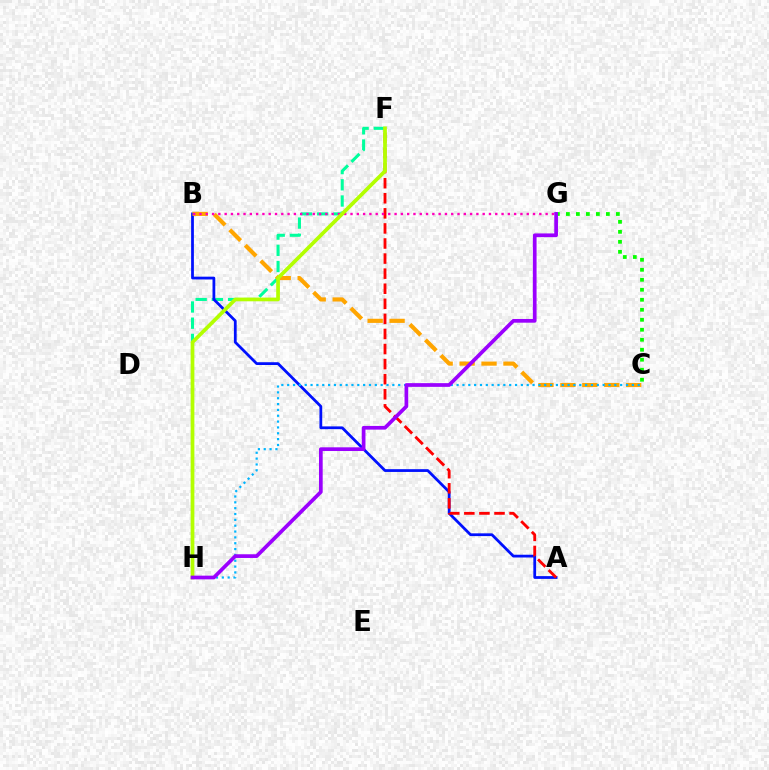{('F', 'H'): [{'color': '#00ff9d', 'line_style': 'dashed', 'thickness': 2.2}, {'color': '#b3ff00', 'line_style': 'solid', 'thickness': 2.67}], ('A', 'B'): [{'color': '#0010ff', 'line_style': 'solid', 'thickness': 1.99}], ('C', 'G'): [{'color': '#08ff00', 'line_style': 'dotted', 'thickness': 2.72}], ('A', 'F'): [{'color': '#ff0000', 'line_style': 'dashed', 'thickness': 2.05}], ('B', 'C'): [{'color': '#ffa500', 'line_style': 'dashed', 'thickness': 2.98}], ('C', 'H'): [{'color': '#00b5ff', 'line_style': 'dotted', 'thickness': 1.59}], ('B', 'G'): [{'color': '#ff00bd', 'line_style': 'dotted', 'thickness': 1.71}], ('G', 'H'): [{'color': '#9b00ff', 'line_style': 'solid', 'thickness': 2.66}]}